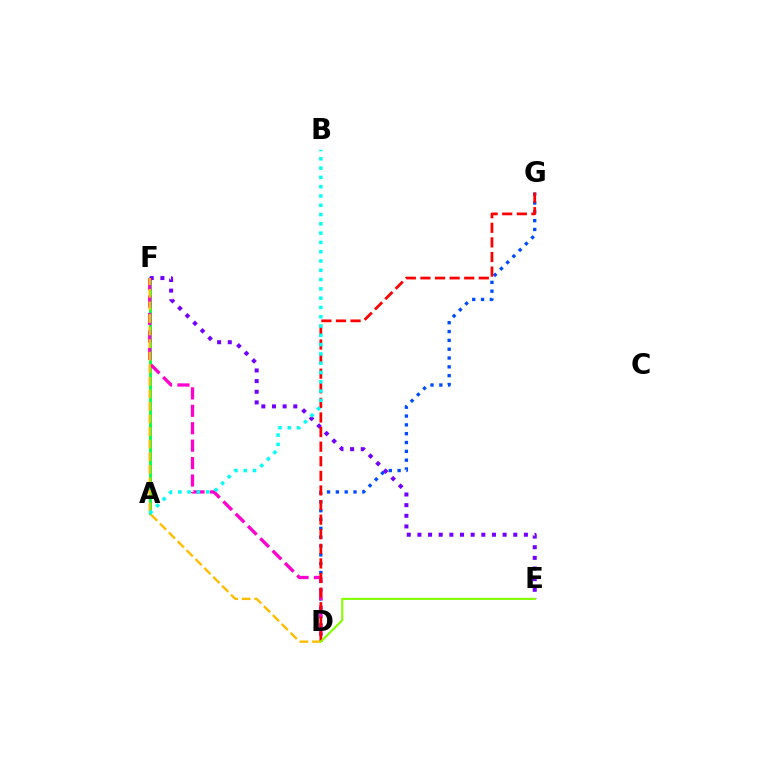{('D', 'G'): [{'color': '#004bff', 'line_style': 'dotted', 'thickness': 2.4}, {'color': '#ff0000', 'line_style': 'dashed', 'thickness': 1.98}], ('A', 'F'): [{'color': '#00ff39', 'line_style': 'solid', 'thickness': 2.03}], ('E', 'F'): [{'color': '#7200ff', 'line_style': 'dotted', 'thickness': 2.89}], ('D', 'F'): [{'color': '#ff00cf', 'line_style': 'dashed', 'thickness': 2.37}, {'color': '#ffbd00', 'line_style': 'dashed', 'thickness': 1.71}], ('D', 'E'): [{'color': '#84ff00', 'line_style': 'solid', 'thickness': 1.52}], ('A', 'B'): [{'color': '#00fff6', 'line_style': 'dotted', 'thickness': 2.52}]}